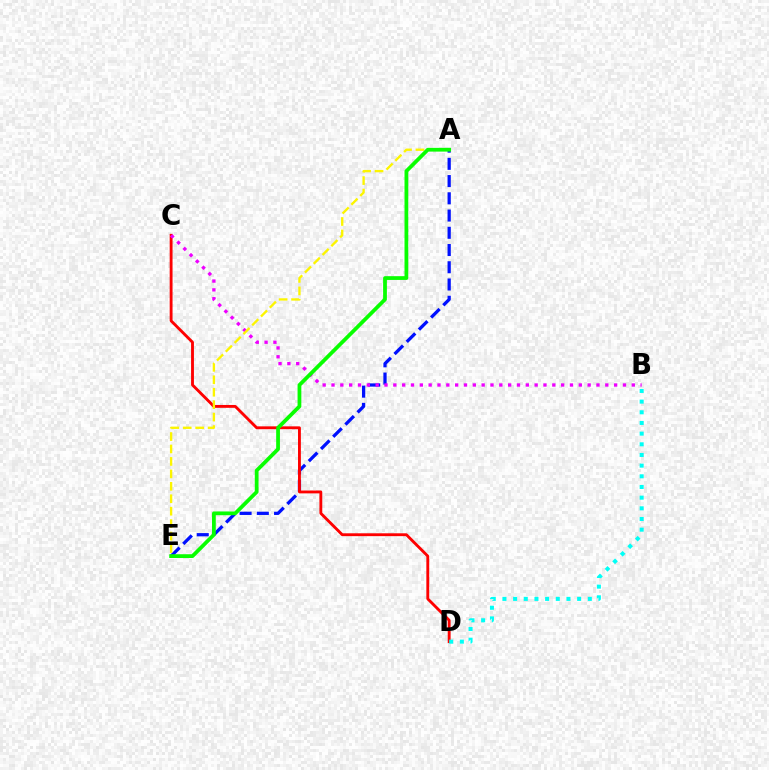{('A', 'E'): [{'color': '#0010ff', 'line_style': 'dashed', 'thickness': 2.34}, {'color': '#fcf500', 'line_style': 'dashed', 'thickness': 1.69}, {'color': '#08ff00', 'line_style': 'solid', 'thickness': 2.71}], ('C', 'D'): [{'color': '#ff0000', 'line_style': 'solid', 'thickness': 2.06}], ('B', 'C'): [{'color': '#ee00ff', 'line_style': 'dotted', 'thickness': 2.4}], ('B', 'D'): [{'color': '#00fff6', 'line_style': 'dotted', 'thickness': 2.9}]}